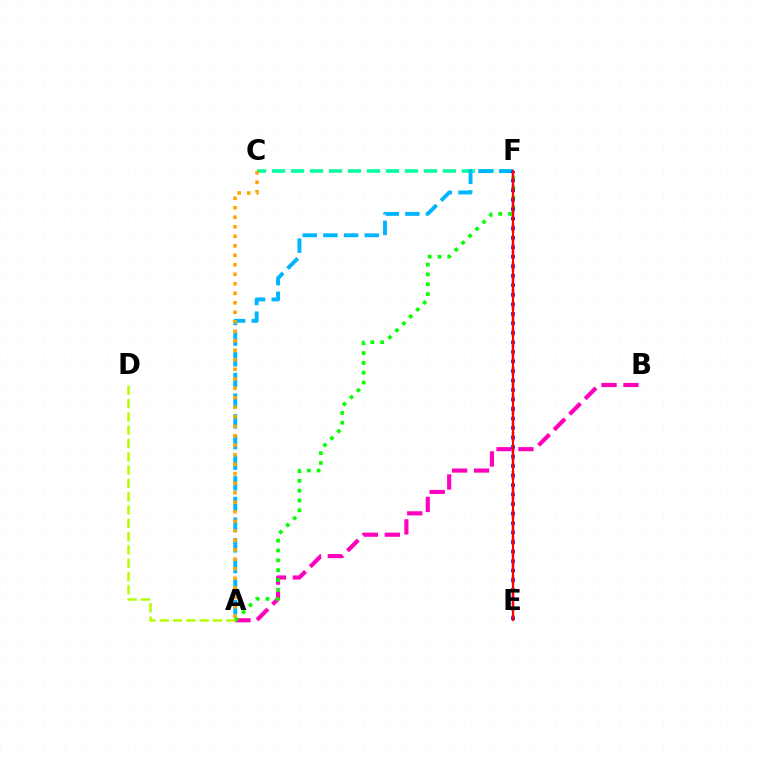{('A', 'B'): [{'color': '#ff00bd', 'line_style': 'dashed', 'thickness': 2.98}], ('E', 'F'): [{'color': '#9b00ff', 'line_style': 'dashed', 'thickness': 1.77}, {'color': '#0010ff', 'line_style': 'dotted', 'thickness': 2.58}, {'color': '#ff0000', 'line_style': 'solid', 'thickness': 1.56}], ('C', 'F'): [{'color': '#00ff9d', 'line_style': 'dashed', 'thickness': 2.58}], ('A', 'F'): [{'color': '#00b5ff', 'line_style': 'dashed', 'thickness': 2.81}, {'color': '#08ff00', 'line_style': 'dotted', 'thickness': 2.67}], ('A', 'C'): [{'color': '#ffa500', 'line_style': 'dotted', 'thickness': 2.58}], ('A', 'D'): [{'color': '#b3ff00', 'line_style': 'dashed', 'thickness': 1.81}]}